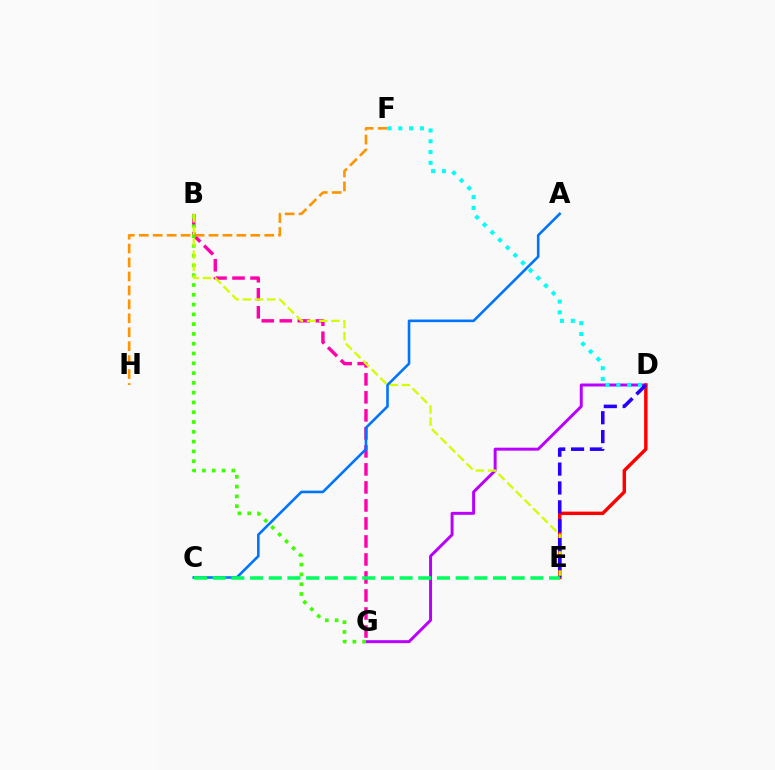{('D', 'G'): [{'color': '#b900ff', 'line_style': 'solid', 'thickness': 2.13}], ('B', 'G'): [{'color': '#ff00ac', 'line_style': 'dashed', 'thickness': 2.45}, {'color': '#3dff00', 'line_style': 'dotted', 'thickness': 2.66}], ('D', 'E'): [{'color': '#ff0000', 'line_style': 'solid', 'thickness': 2.47}, {'color': '#2500ff', 'line_style': 'dashed', 'thickness': 2.56}], ('B', 'E'): [{'color': '#d1ff00', 'line_style': 'dashed', 'thickness': 1.65}], ('A', 'C'): [{'color': '#0074ff', 'line_style': 'solid', 'thickness': 1.87}], ('F', 'H'): [{'color': '#ff9400', 'line_style': 'dashed', 'thickness': 1.89}], ('C', 'E'): [{'color': '#00ff5c', 'line_style': 'dashed', 'thickness': 2.54}], ('D', 'F'): [{'color': '#00fff6', 'line_style': 'dotted', 'thickness': 2.93}]}